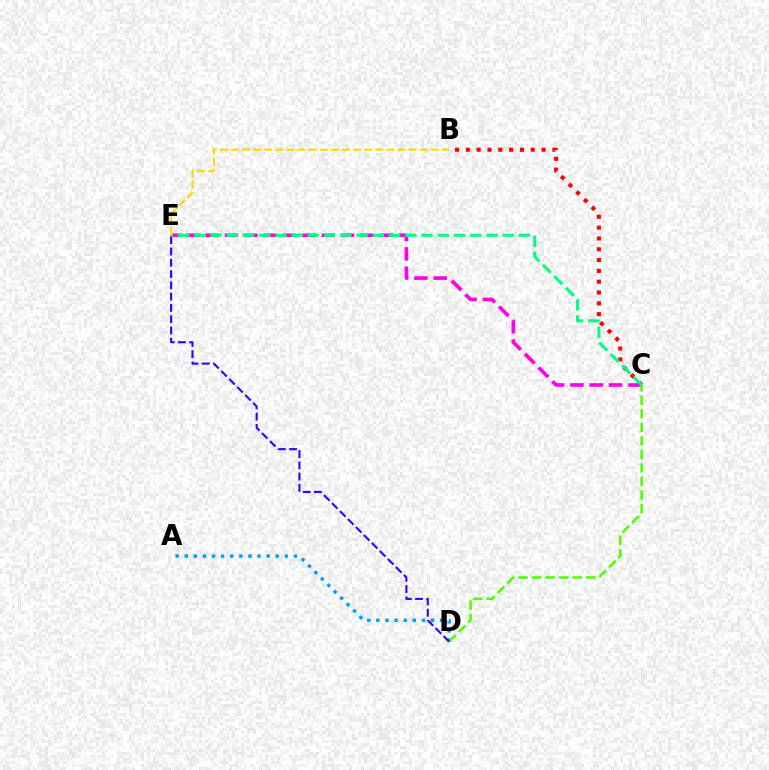{('B', 'C'): [{'color': '#ff0000', 'line_style': 'dotted', 'thickness': 2.94}], ('C', 'E'): [{'color': '#ff00ed', 'line_style': 'dashed', 'thickness': 2.63}, {'color': '#00ff86', 'line_style': 'dashed', 'thickness': 2.21}], ('A', 'D'): [{'color': '#009eff', 'line_style': 'dotted', 'thickness': 2.47}], ('C', 'D'): [{'color': '#4fff00', 'line_style': 'dashed', 'thickness': 1.84}], ('D', 'E'): [{'color': '#3700ff', 'line_style': 'dashed', 'thickness': 1.53}], ('B', 'E'): [{'color': '#ffd500', 'line_style': 'dashed', 'thickness': 1.51}]}